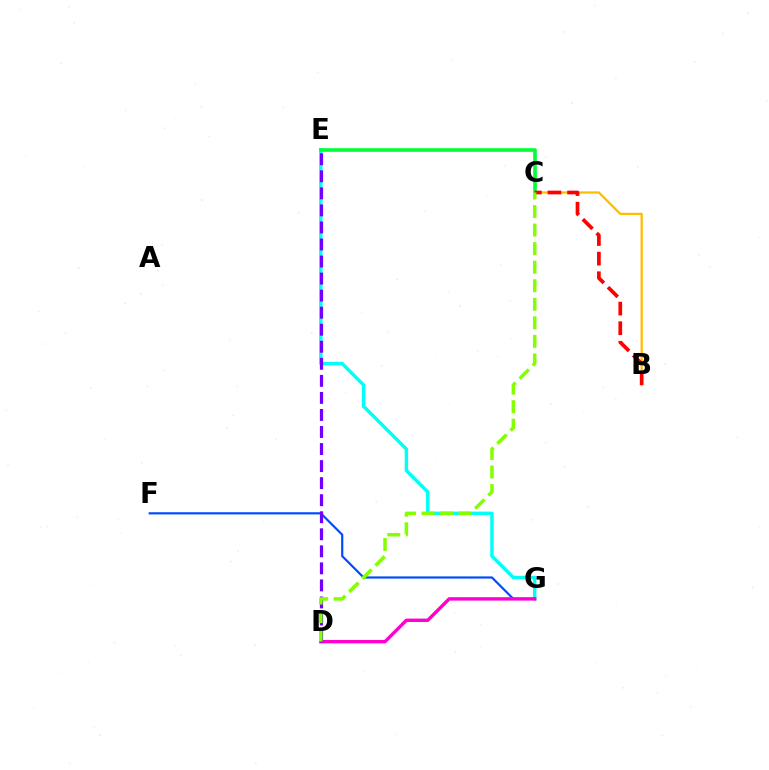{('E', 'G'): [{'color': '#00fff6', 'line_style': 'solid', 'thickness': 2.46}], ('F', 'G'): [{'color': '#004bff', 'line_style': 'solid', 'thickness': 1.58}], ('B', 'C'): [{'color': '#ffbd00', 'line_style': 'solid', 'thickness': 1.62}, {'color': '#ff0000', 'line_style': 'dashed', 'thickness': 2.66}], ('C', 'E'): [{'color': '#00ff39', 'line_style': 'solid', 'thickness': 2.62}], ('D', 'G'): [{'color': '#ff00cf', 'line_style': 'solid', 'thickness': 2.44}], ('D', 'E'): [{'color': '#7200ff', 'line_style': 'dashed', 'thickness': 2.32}], ('C', 'D'): [{'color': '#84ff00', 'line_style': 'dashed', 'thickness': 2.52}]}